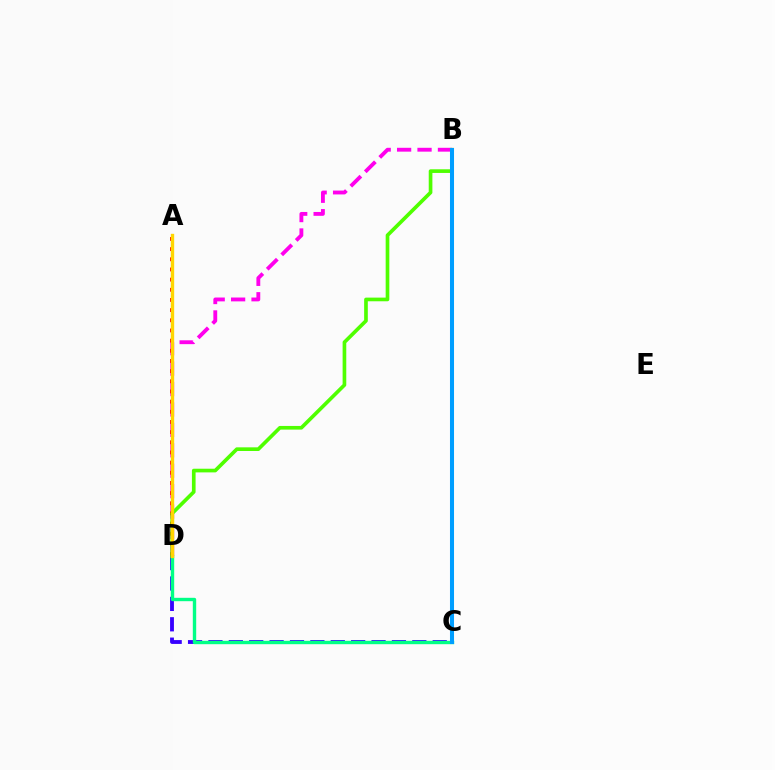{('C', 'D'): [{'color': '#3700ff', 'line_style': 'dashed', 'thickness': 2.77}, {'color': '#00ff86', 'line_style': 'solid', 'thickness': 2.43}], ('B', 'D'): [{'color': '#ff00ed', 'line_style': 'dashed', 'thickness': 2.77}, {'color': '#4fff00', 'line_style': 'solid', 'thickness': 2.64}], ('A', 'D'): [{'color': '#ff0000', 'line_style': 'dotted', 'thickness': 2.76}, {'color': '#ffd500', 'line_style': 'solid', 'thickness': 2.41}], ('B', 'C'): [{'color': '#009eff', 'line_style': 'solid', 'thickness': 2.92}]}